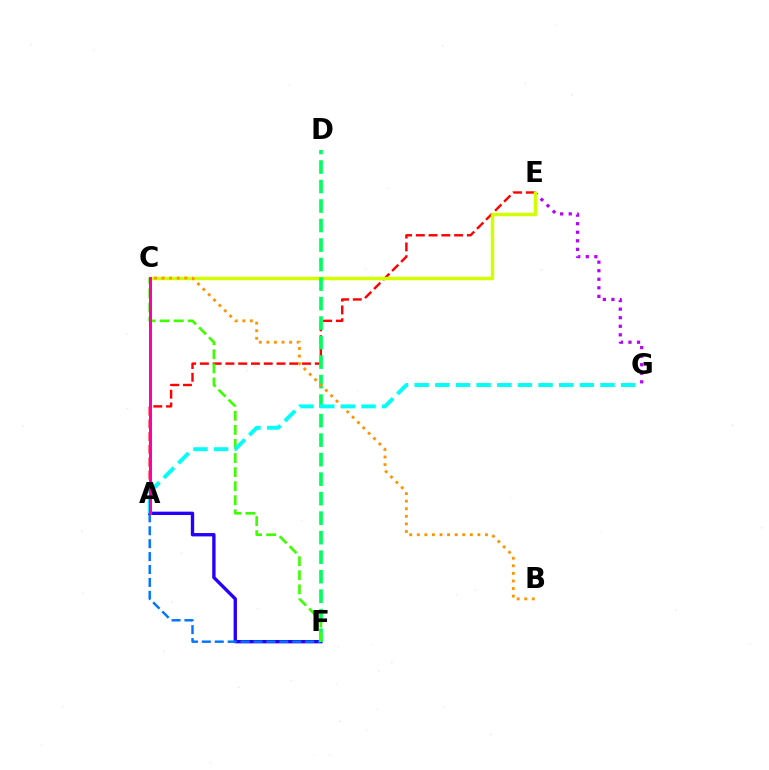{('E', 'G'): [{'color': '#b900ff', 'line_style': 'dotted', 'thickness': 2.32}], ('A', 'F'): [{'color': '#2500ff', 'line_style': 'solid', 'thickness': 2.42}, {'color': '#0074ff', 'line_style': 'dashed', 'thickness': 1.75}], ('A', 'E'): [{'color': '#ff0000', 'line_style': 'dashed', 'thickness': 1.73}], ('C', 'E'): [{'color': '#d1ff00', 'line_style': 'solid', 'thickness': 2.48}], ('D', 'F'): [{'color': '#00ff5c', 'line_style': 'dashed', 'thickness': 2.65}], ('C', 'F'): [{'color': '#3dff00', 'line_style': 'dashed', 'thickness': 1.91}], ('B', 'C'): [{'color': '#ff9400', 'line_style': 'dotted', 'thickness': 2.06}], ('A', 'G'): [{'color': '#00fff6', 'line_style': 'dashed', 'thickness': 2.81}], ('A', 'C'): [{'color': '#ff00ac', 'line_style': 'solid', 'thickness': 2.16}]}